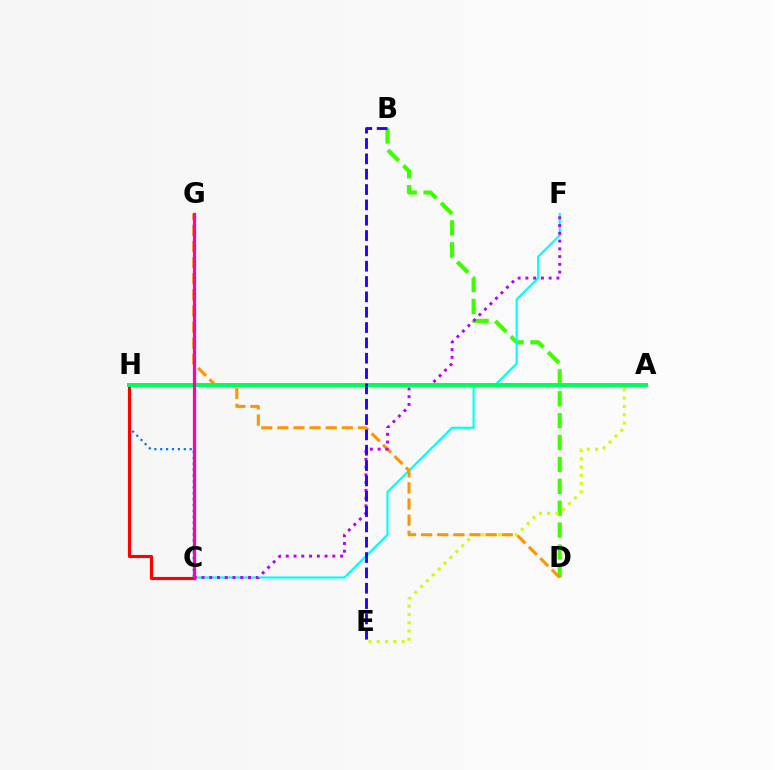{('C', 'H'): [{'color': '#0074ff', 'line_style': 'dotted', 'thickness': 1.6}, {'color': '#ff0000', 'line_style': 'solid', 'thickness': 2.25}], ('B', 'D'): [{'color': '#3dff00', 'line_style': 'dashed', 'thickness': 2.97}], ('A', 'E'): [{'color': '#d1ff00', 'line_style': 'dotted', 'thickness': 2.25}], ('C', 'F'): [{'color': '#00fff6', 'line_style': 'solid', 'thickness': 1.55}, {'color': '#b900ff', 'line_style': 'dotted', 'thickness': 2.11}], ('D', 'G'): [{'color': '#ff9400', 'line_style': 'dashed', 'thickness': 2.19}], ('A', 'H'): [{'color': '#00ff5c', 'line_style': 'solid', 'thickness': 2.87}], ('B', 'E'): [{'color': '#2500ff', 'line_style': 'dashed', 'thickness': 2.08}], ('C', 'G'): [{'color': '#ff00ac', 'line_style': 'solid', 'thickness': 2.32}]}